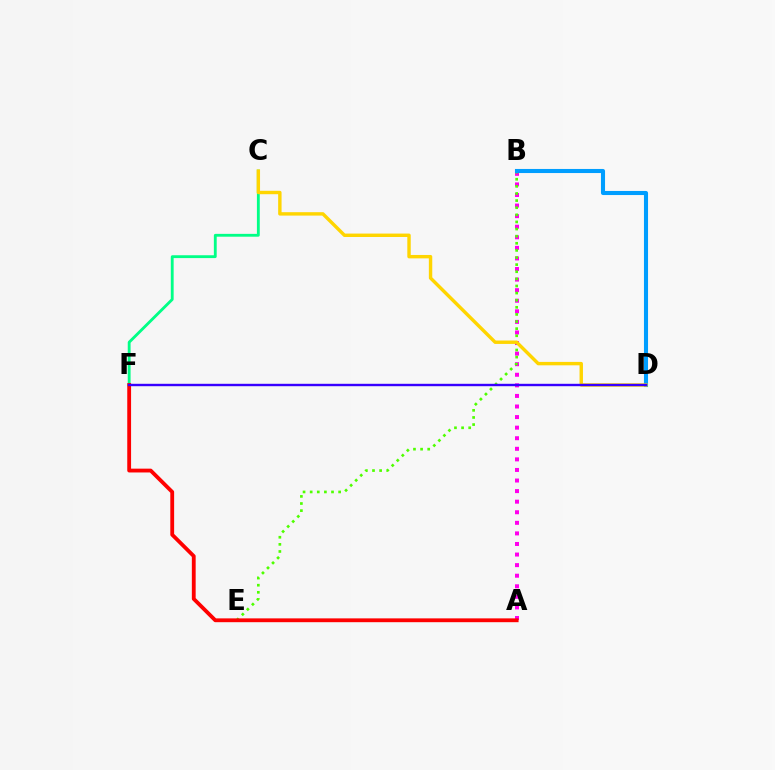{('A', 'B'): [{'color': '#ff00ed', 'line_style': 'dotted', 'thickness': 2.87}], ('B', 'E'): [{'color': '#4fff00', 'line_style': 'dotted', 'thickness': 1.93}], ('B', 'D'): [{'color': '#009eff', 'line_style': 'solid', 'thickness': 2.94}], ('C', 'F'): [{'color': '#00ff86', 'line_style': 'solid', 'thickness': 2.04}], ('A', 'F'): [{'color': '#ff0000', 'line_style': 'solid', 'thickness': 2.75}], ('C', 'D'): [{'color': '#ffd500', 'line_style': 'solid', 'thickness': 2.46}], ('D', 'F'): [{'color': '#3700ff', 'line_style': 'solid', 'thickness': 1.73}]}